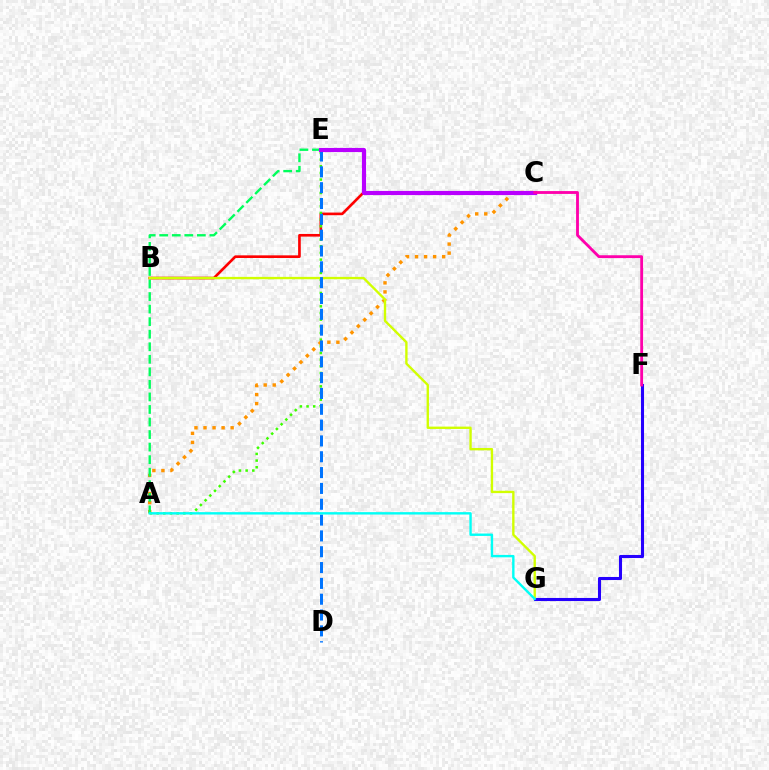{('B', 'C'): [{'color': '#ff0000', 'line_style': 'solid', 'thickness': 1.91}], ('A', 'E'): [{'color': '#3dff00', 'line_style': 'dotted', 'thickness': 1.81}, {'color': '#00ff5c', 'line_style': 'dashed', 'thickness': 1.7}], ('A', 'C'): [{'color': '#ff9400', 'line_style': 'dotted', 'thickness': 2.46}], ('B', 'G'): [{'color': '#d1ff00', 'line_style': 'solid', 'thickness': 1.7}], ('D', 'E'): [{'color': '#0074ff', 'line_style': 'dashed', 'thickness': 2.15}], ('F', 'G'): [{'color': '#2500ff', 'line_style': 'solid', 'thickness': 2.21}], ('C', 'E'): [{'color': '#b900ff', 'line_style': 'solid', 'thickness': 2.98}], ('C', 'F'): [{'color': '#ff00ac', 'line_style': 'solid', 'thickness': 2.04}], ('A', 'G'): [{'color': '#00fff6', 'line_style': 'solid', 'thickness': 1.72}]}